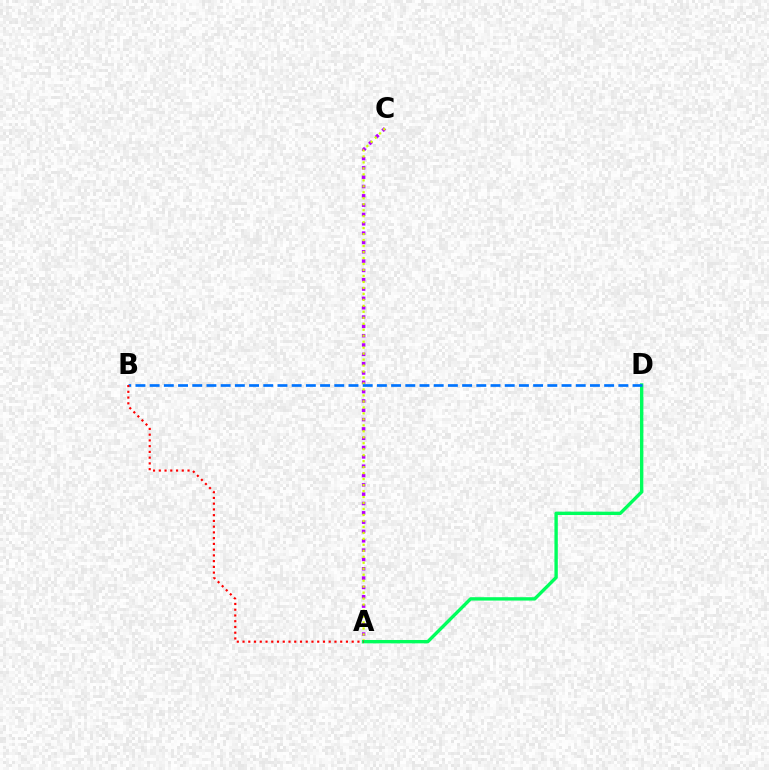{('A', 'C'): [{'color': '#b900ff', 'line_style': 'dotted', 'thickness': 2.53}, {'color': '#d1ff00', 'line_style': 'dotted', 'thickness': 1.62}], ('A', 'D'): [{'color': '#00ff5c', 'line_style': 'solid', 'thickness': 2.42}], ('B', 'D'): [{'color': '#0074ff', 'line_style': 'dashed', 'thickness': 1.93}], ('A', 'B'): [{'color': '#ff0000', 'line_style': 'dotted', 'thickness': 1.56}]}